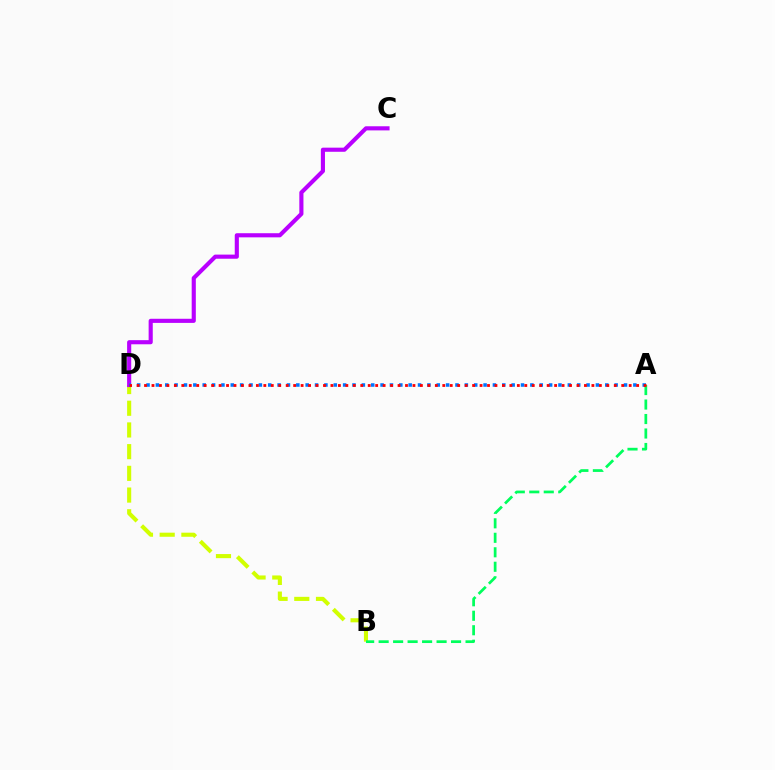{('B', 'D'): [{'color': '#d1ff00', 'line_style': 'dashed', 'thickness': 2.95}], ('C', 'D'): [{'color': '#b900ff', 'line_style': 'solid', 'thickness': 2.97}], ('A', 'D'): [{'color': '#0074ff', 'line_style': 'dotted', 'thickness': 2.54}, {'color': '#ff0000', 'line_style': 'dotted', 'thickness': 2.03}], ('A', 'B'): [{'color': '#00ff5c', 'line_style': 'dashed', 'thickness': 1.97}]}